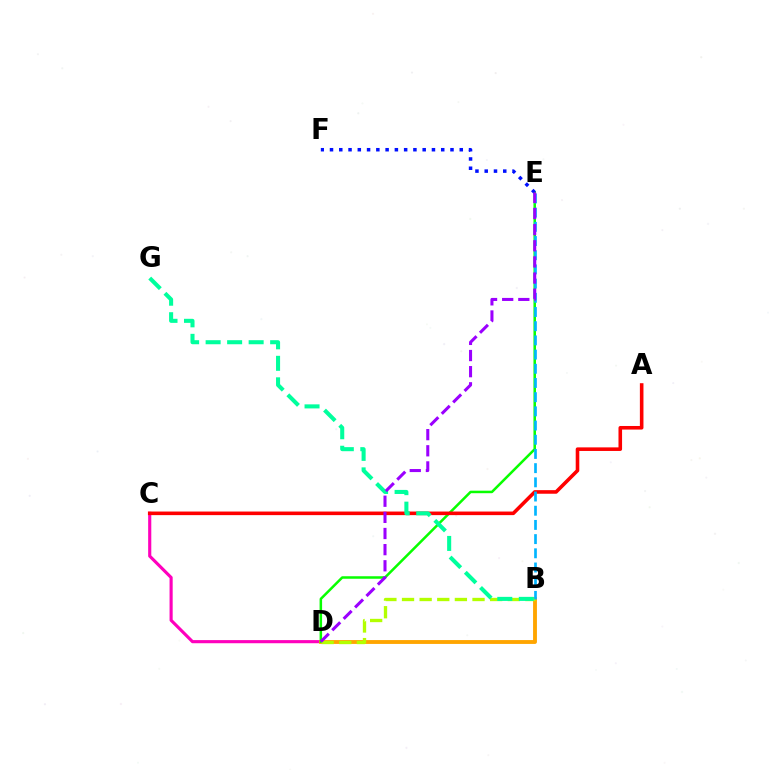{('C', 'D'): [{'color': '#ff00bd', 'line_style': 'solid', 'thickness': 2.25}], ('B', 'D'): [{'color': '#ffa500', 'line_style': 'solid', 'thickness': 2.78}, {'color': '#b3ff00', 'line_style': 'dashed', 'thickness': 2.39}], ('D', 'E'): [{'color': '#08ff00', 'line_style': 'solid', 'thickness': 1.81}, {'color': '#9b00ff', 'line_style': 'dashed', 'thickness': 2.19}], ('E', 'F'): [{'color': '#0010ff', 'line_style': 'dotted', 'thickness': 2.52}], ('A', 'C'): [{'color': '#ff0000', 'line_style': 'solid', 'thickness': 2.58}], ('B', 'G'): [{'color': '#00ff9d', 'line_style': 'dashed', 'thickness': 2.92}], ('B', 'E'): [{'color': '#00b5ff', 'line_style': 'dashed', 'thickness': 1.93}]}